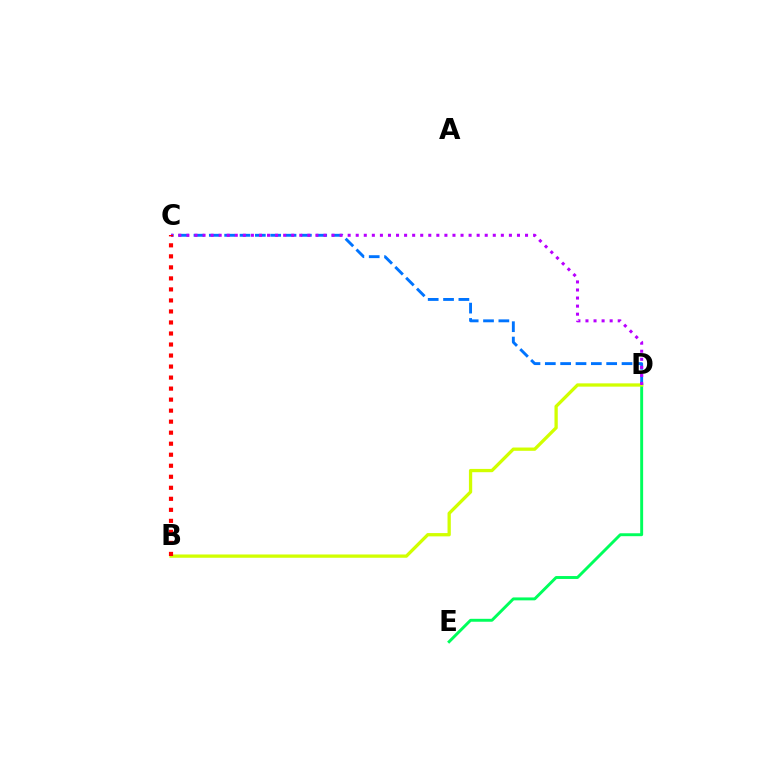{('D', 'E'): [{'color': '#00ff5c', 'line_style': 'solid', 'thickness': 2.1}], ('C', 'D'): [{'color': '#0074ff', 'line_style': 'dashed', 'thickness': 2.08}, {'color': '#b900ff', 'line_style': 'dotted', 'thickness': 2.19}], ('B', 'D'): [{'color': '#d1ff00', 'line_style': 'solid', 'thickness': 2.37}], ('B', 'C'): [{'color': '#ff0000', 'line_style': 'dotted', 'thickness': 2.99}]}